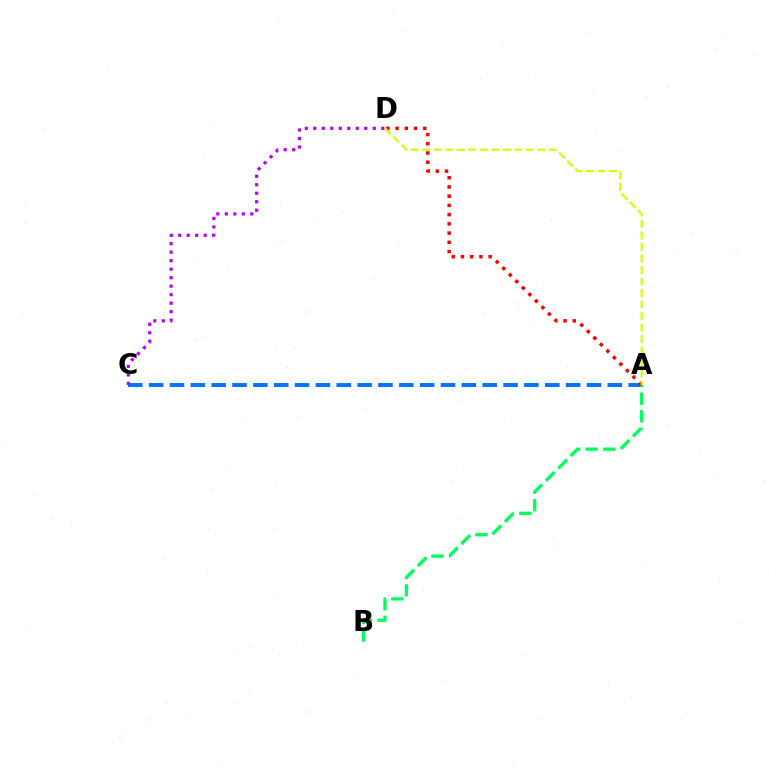{('A', 'C'): [{'color': '#0074ff', 'line_style': 'dashed', 'thickness': 2.83}], ('A', 'B'): [{'color': '#00ff5c', 'line_style': 'dashed', 'thickness': 2.39}], ('A', 'D'): [{'color': '#ff0000', 'line_style': 'dotted', 'thickness': 2.51}, {'color': '#d1ff00', 'line_style': 'dashed', 'thickness': 1.56}], ('C', 'D'): [{'color': '#b900ff', 'line_style': 'dotted', 'thickness': 2.31}]}